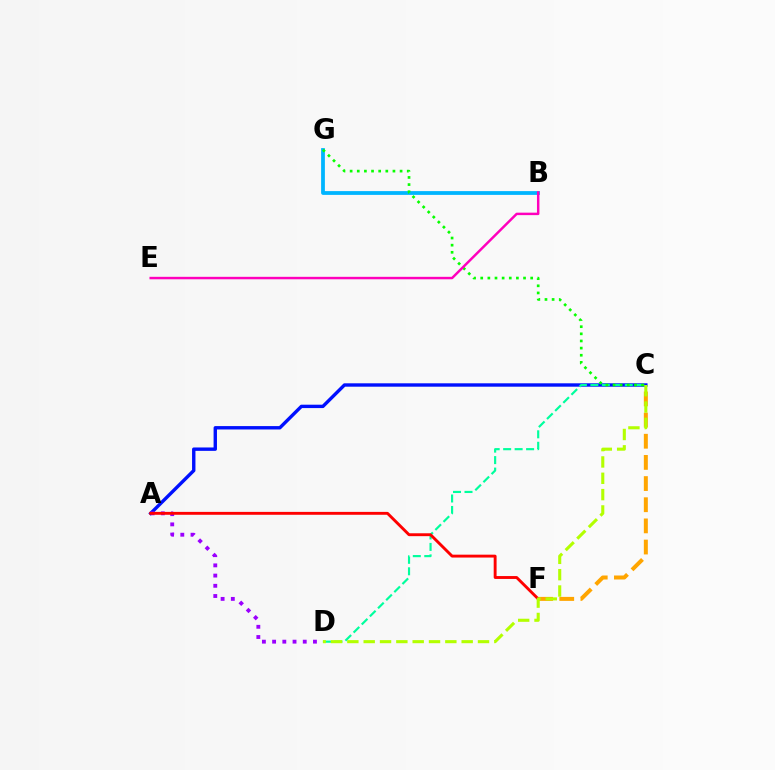{('A', 'C'): [{'color': '#0010ff', 'line_style': 'solid', 'thickness': 2.44}], ('B', 'G'): [{'color': '#00b5ff', 'line_style': 'solid', 'thickness': 2.72}], ('C', 'D'): [{'color': '#00ff9d', 'line_style': 'dashed', 'thickness': 1.56}, {'color': '#b3ff00', 'line_style': 'dashed', 'thickness': 2.22}], ('C', 'F'): [{'color': '#ffa500', 'line_style': 'dashed', 'thickness': 2.87}], ('A', 'D'): [{'color': '#9b00ff', 'line_style': 'dotted', 'thickness': 2.77}], ('A', 'F'): [{'color': '#ff0000', 'line_style': 'solid', 'thickness': 2.08}], ('C', 'G'): [{'color': '#08ff00', 'line_style': 'dotted', 'thickness': 1.94}], ('B', 'E'): [{'color': '#ff00bd', 'line_style': 'solid', 'thickness': 1.77}]}